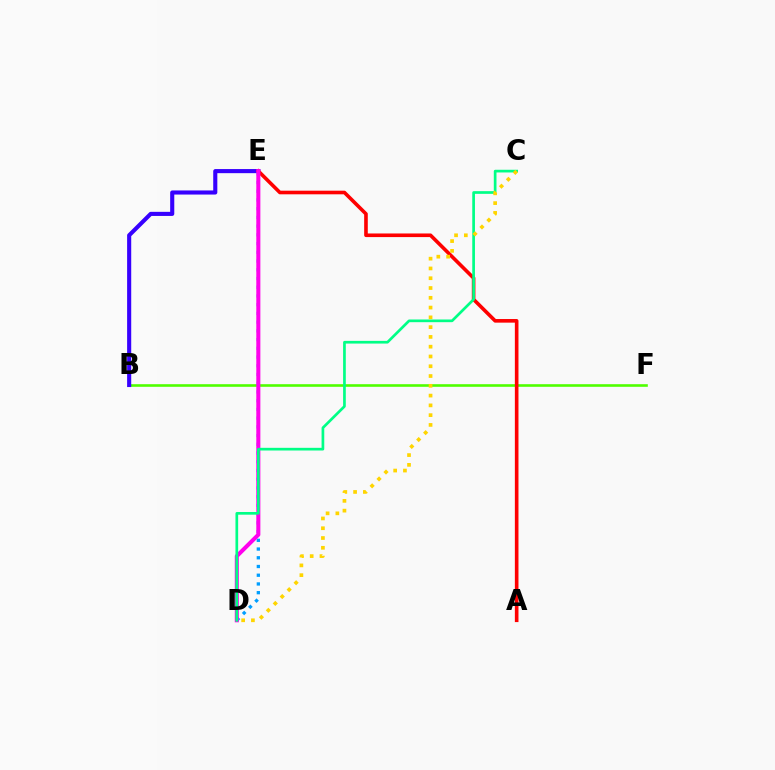{('B', 'F'): [{'color': '#4fff00', 'line_style': 'solid', 'thickness': 1.88}], ('B', 'E'): [{'color': '#3700ff', 'line_style': 'solid', 'thickness': 2.95}], ('A', 'E'): [{'color': '#ff0000', 'line_style': 'solid', 'thickness': 2.6}], ('D', 'E'): [{'color': '#009eff', 'line_style': 'dotted', 'thickness': 2.37}, {'color': '#ff00ed', 'line_style': 'solid', 'thickness': 2.92}], ('C', 'D'): [{'color': '#00ff86', 'line_style': 'solid', 'thickness': 1.94}, {'color': '#ffd500', 'line_style': 'dotted', 'thickness': 2.66}]}